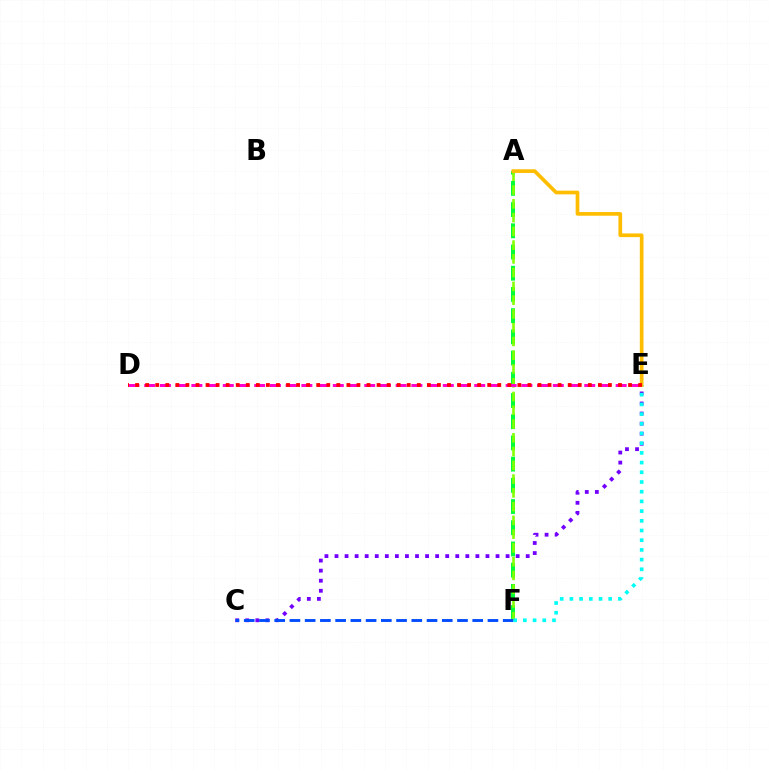{('C', 'E'): [{'color': '#7200ff', 'line_style': 'dotted', 'thickness': 2.73}], ('A', 'F'): [{'color': '#00ff39', 'line_style': 'dashed', 'thickness': 2.88}, {'color': '#84ff00', 'line_style': 'dashed', 'thickness': 1.87}], ('D', 'E'): [{'color': '#ff00cf', 'line_style': 'dashed', 'thickness': 2.13}, {'color': '#ff0000', 'line_style': 'dotted', 'thickness': 2.73}], ('C', 'F'): [{'color': '#004bff', 'line_style': 'dashed', 'thickness': 2.07}], ('E', 'F'): [{'color': '#00fff6', 'line_style': 'dotted', 'thickness': 2.64}], ('A', 'E'): [{'color': '#ffbd00', 'line_style': 'solid', 'thickness': 2.66}]}